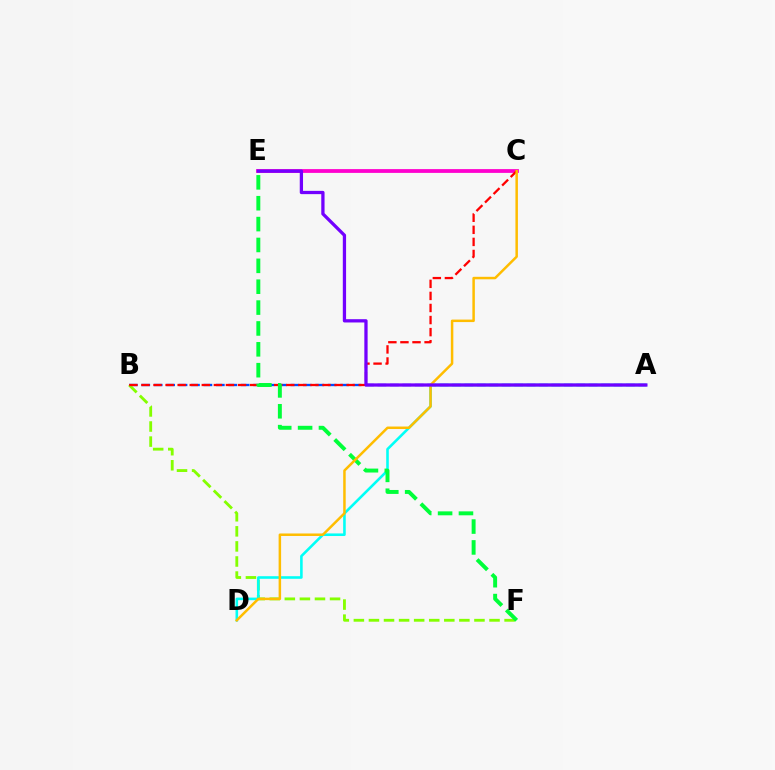{('A', 'B'): [{'color': '#004bff', 'line_style': 'dashed', 'thickness': 1.69}], ('C', 'E'): [{'color': '#ff00cf', 'line_style': 'solid', 'thickness': 2.72}], ('B', 'F'): [{'color': '#84ff00', 'line_style': 'dashed', 'thickness': 2.05}], ('A', 'D'): [{'color': '#00fff6', 'line_style': 'solid', 'thickness': 1.87}], ('B', 'C'): [{'color': '#ff0000', 'line_style': 'dashed', 'thickness': 1.64}], ('E', 'F'): [{'color': '#00ff39', 'line_style': 'dashed', 'thickness': 2.84}], ('C', 'D'): [{'color': '#ffbd00', 'line_style': 'solid', 'thickness': 1.79}], ('A', 'E'): [{'color': '#7200ff', 'line_style': 'solid', 'thickness': 2.36}]}